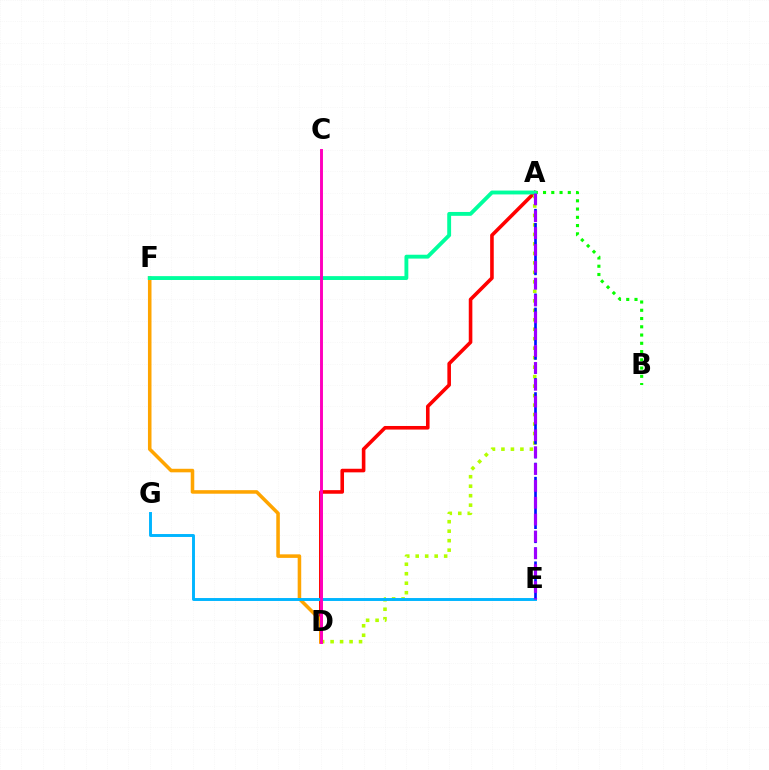{('A', 'D'): [{'color': '#ff0000', 'line_style': 'solid', 'thickness': 2.59}, {'color': '#b3ff00', 'line_style': 'dotted', 'thickness': 2.58}], ('D', 'F'): [{'color': '#ffa500', 'line_style': 'solid', 'thickness': 2.55}], ('A', 'B'): [{'color': '#08ff00', 'line_style': 'dotted', 'thickness': 2.24}], ('A', 'E'): [{'color': '#0010ff', 'line_style': 'dashed', 'thickness': 1.92}, {'color': '#9b00ff', 'line_style': 'dashed', 'thickness': 2.29}], ('E', 'G'): [{'color': '#00b5ff', 'line_style': 'solid', 'thickness': 2.11}], ('A', 'F'): [{'color': '#00ff9d', 'line_style': 'solid', 'thickness': 2.78}], ('C', 'D'): [{'color': '#ff00bd', 'line_style': 'solid', 'thickness': 2.11}]}